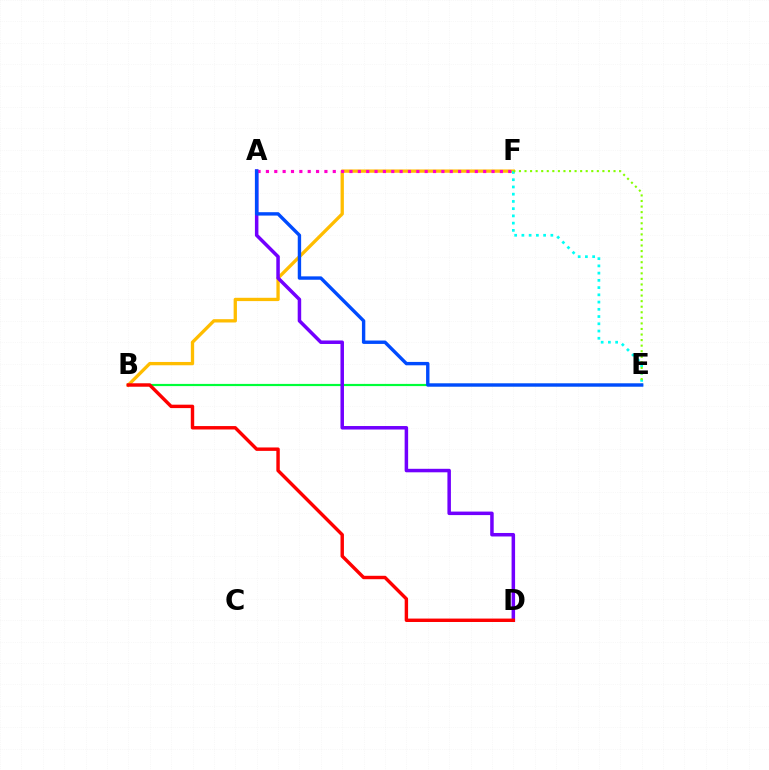{('B', 'F'): [{'color': '#ffbd00', 'line_style': 'solid', 'thickness': 2.38}], ('E', 'F'): [{'color': '#00fff6', 'line_style': 'dotted', 'thickness': 1.97}, {'color': '#84ff00', 'line_style': 'dotted', 'thickness': 1.51}], ('B', 'E'): [{'color': '#00ff39', 'line_style': 'solid', 'thickness': 1.58}], ('A', 'D'): [{'color': '#7200ff', 'line_style': 'solid', 'thickness': 2.52}], ('B', 'D'): [{'color': '#ff0000', 'line_style': 'solid', 'thickness': 2.46}], ('A', 'F'): [{'color': '#ff00cf', 'line_style': 'dotted', 'thickness': 2.27}], ('A', 'E'): [{'color': '#004bff', 'line_style': 'solid', 'thickness': 2.44}]}